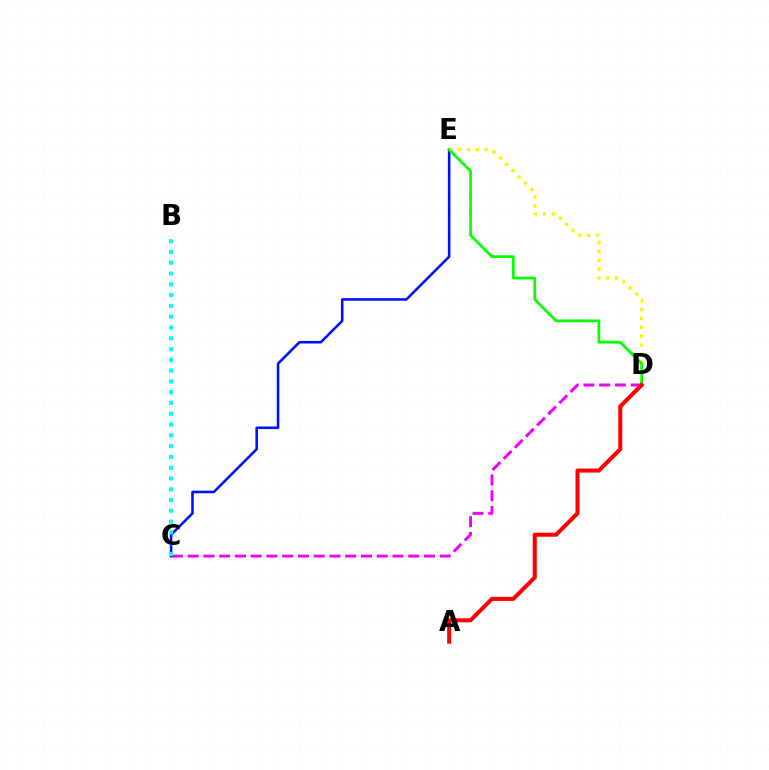{('C', 'E'): [{'color': '#0010ff', 'line_style': 'solid', 'thickness': 1.85}], ('C', 'D'): [{'color': '#ee00ff', 'line_style': 'dashed', 'thickness': 2.14}], ('D', 'E'): [{'color': '#fcf500', 'line_style': 'dotted', 'thickness': 2.4}, {'color': '#08ff00', 'line_style': 'solid', 'thickness': 1.99}], ('B', 'C'): [{'color': '#00fff6', 'line_style': 'dotted', 'thickness': 2.93}], ('A', 'D'): [{'color': '#ff0000', 'line_style': 'solid', 'thickness': 2.9}]}